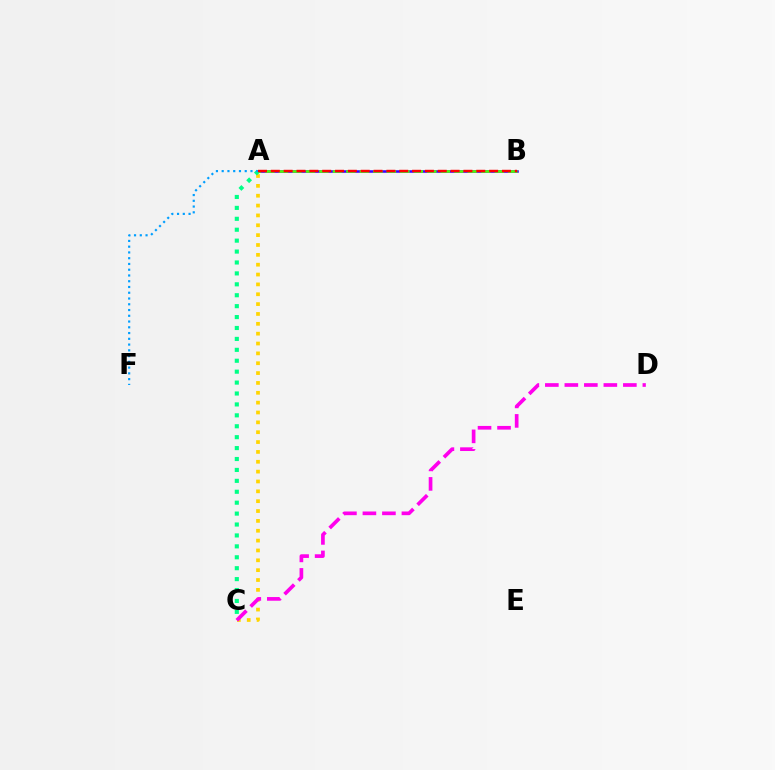{('A', 'C'): [{'color': '#ffd500', 'line_style': 'dotted', 'thickness': 2.68}, {'color': '#00ff86', 'line_style': 'dotted', 'thickness': 2.97}], ('C', 'D'): [{'color': '#ff00ed', 'line_style': 'dashed', 'thickness': 2.65}], ('A', 'B'): [{'color': '#3700ff', 'line_style': 'solid', 'thickness': 1.83}, {'color': '#4fff00', 'line_style': 'dashed', 'thickness': 1.83}, {'color': '#ff0000', 'line_style': 'dashed', 'thickness': 1.74}], ('A', 'F'): [{'color': '#009eff', 'line_style': 'dotted', 'thickness': 1.56}]}